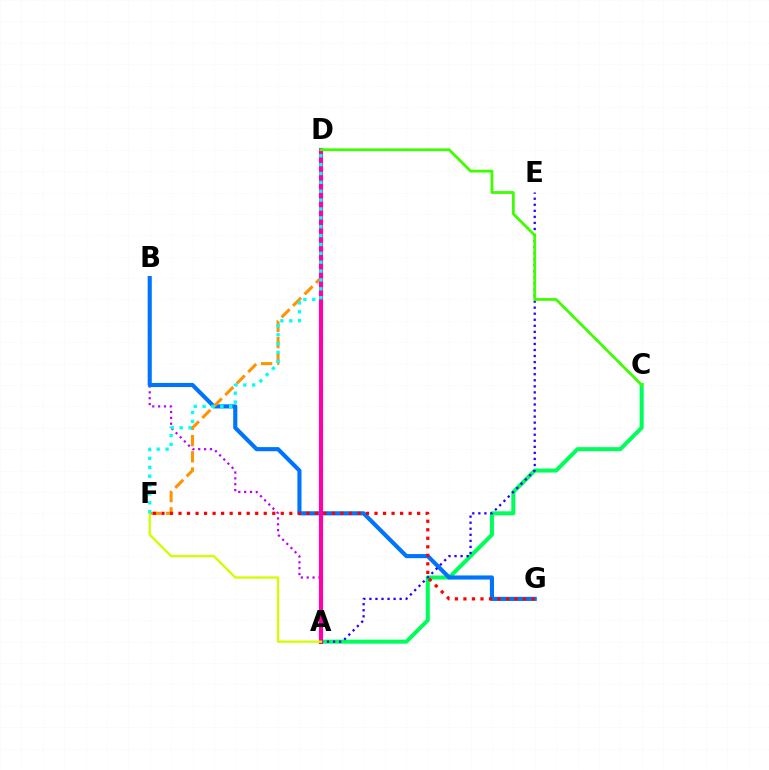{('A', 'B'): [{'color': '#b900ff', 'line_style': 'dotted', 'thickness': 1.59}], ('A', 'C'): [{'color': '#00ff5c', 'line_style': 'solid', 'thickness': 2.9}], ('B', 'G'): [{'color': '#0074ff', 'line_style': 'solid', 'thickness': 2.96}], ('D', 'F'): [{'color': '#ff9400', 'line_style': 'dashed', 'thickness': 2.2}, {'color': '#00fff6', 'line_style': 'dotted', 'thickness': 2.41}], ('F', 'G'): [{'color': '#ff0000', 'line_style': 'dotted', 'thickness': 2.32}], ('A', 'E'): [{'color': '#2500ff', 'line_style': 'dotted', 'thickness': 1.64}], ('A', 'D'): [{'color': '#ff00ac', 'line_style': 'solid', 'thickness': 2.97}], ('A', 'F'): [{'color': '#d1ff00', 'line_style': 'solid', 'thickness': 1.67}], ('C', 'D'): [{'color': '#3dff00', 'line_style': 'solid', 'thickness': 2.0}]}